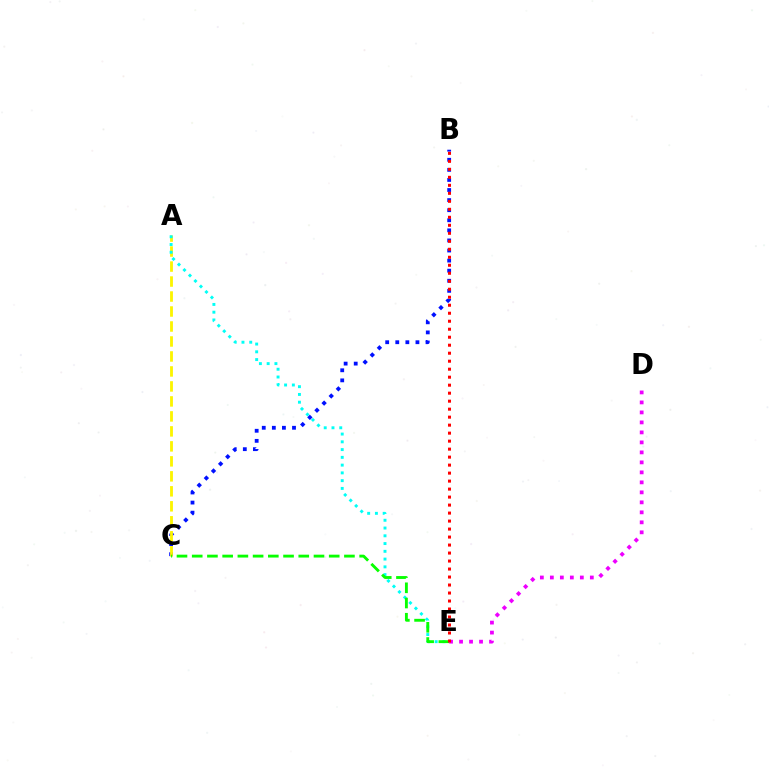{('D', 'E'): [{'color': '#ee00ff', 'line_style': 'dotted', 'thickness': 2.72}], ('B', 'C'): [{'color': '#0010ff', 'line_style': 'dotted', 'thickness': 2.74}], ('A', 'C'): [{'color': '#fcf500', 'line_style': 'dashed', 'thickness': 2.04}], ('A', 'E'): [{'color': '#00fff6', 'line_style': 'dotted', 'thickness': 2.11}], ('C', 'E'): [{'color': '#08ff00', 'line_style': 'dashed', 'thickness': 2.07}], ('B', 'E'): [{'color': '#ff0000', 'line_style': 'dotted', 'thickness': 2.17}]}